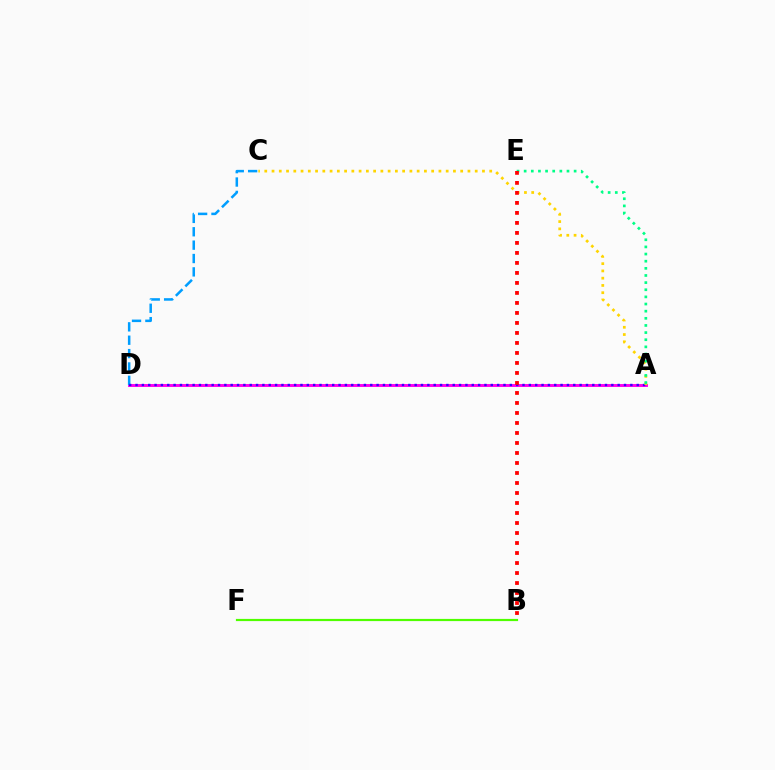{('A', 'D'): [{'color': '#ff00ed', 'line_style': 'solid', 'thickness': 2.1}, {'color': '#3700ff', 'line_style': 'dotted', 'thickness': 1.72}], ('C', 'D'): [{'color': '#009eff', 'line_style': 'dashed', 'thickness': 1.82}], ('B', 'F'): [{'color': '#4fff00', 'line_style': 'solid', 'thickness': 1.58}], ('A', 'C'): [{'color': '#ffd500', 'line_style': 'dotted', 'thickness': 1.97}], ('A', 'E'): [{'color': '#00ff86', 'line_style': 'dotted', 'thickness': 1.94}], ('B', 'E'): [{'color': '#ff0000', 'line_style': 'dotted', 'thickness': 2.72}]}